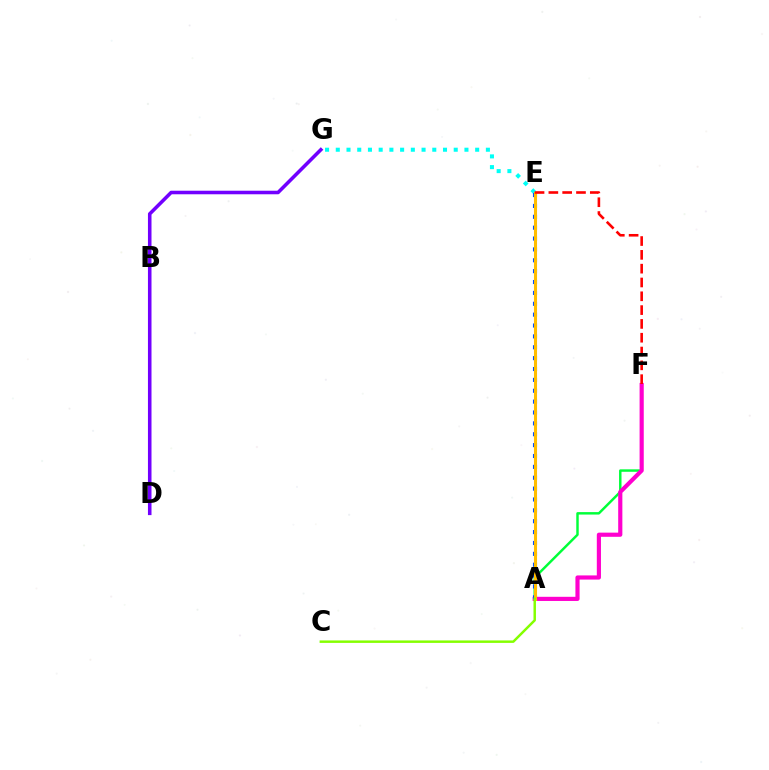{('A', 'F'): [{'color': '#00ff39', 'line_style': 'solid', 'thickness': 1.77}, {'color': '#ff00cf', 'line_style': 'solid', 'thickness': 3.0}], ('E', 'G'): [{'color': '#00fff6', 'line_style': 'dotted', 'thickness': 2.91}], ('A', 'E'): [{'color': '#004bff', 'line_style': 'dotted', 'thickness': 2.95}, {'color': '#ffbd00', 'line_style': 'solid', 'thickness': 2.21}], ('A', 'C'): [{'color': '#84ff00', 'line_style': 'solid', 'thickness': 1.77}], ('D', 'G'): [{'color': '#7200ff', 'line_style': 'solid', 'thickness': 2.56}], ('E', 'F'): [{'color': '#ff0000', 'line_style': 'dashed', 'thickness': 1.88}]}